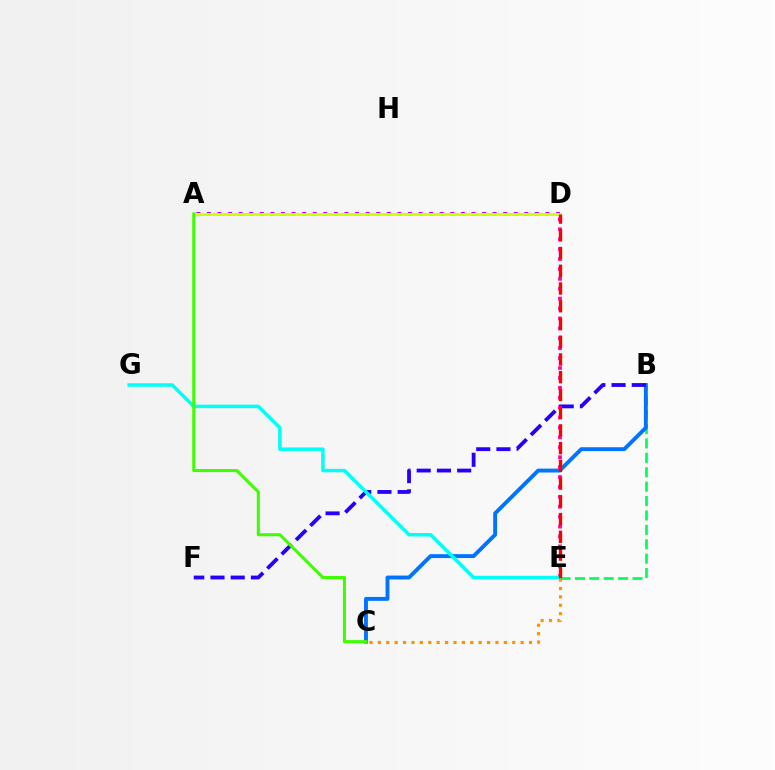{('A', 'D'): [{'color': '#b900ff', 'line_style': 'dotted', 'thickness': 2.87}, {'color': '#d1ff00', 'line_style': 'solid', 'thickness': 2.1}], ('B', 'E'): [{'color': '#00ff5c', 'line_style': 'dashed', 'thickness': 1.96}], ('B', 'C'): [{'color': '#0074ff', 'line_style': 'solid', 'thickness': 2.8}], ('B', 'F'): [{'color': '#2500ff', 'line_style': 'dashed', 'thickness': 2.75}], ('D', 'E'): [{'color': '#ff00ac', 'line_style': 'dotted', 'thickness': 2.69}, {'color': '#ff0000', 'line_style': 'dashed', 'thickness': 2.41}], ('E', 'G'): [{'color': '#00fff6', 'line_style': 'solid', 'thickness': 2.5}], ('A', 'C'): [{'color': '#3dff00', 'line_style': 'solid', 'thickness': 2.2}], ('C', 'E'): [{'color': '#ff9400', 'line_style': 'dotted', 'thickness': 2.28}]}